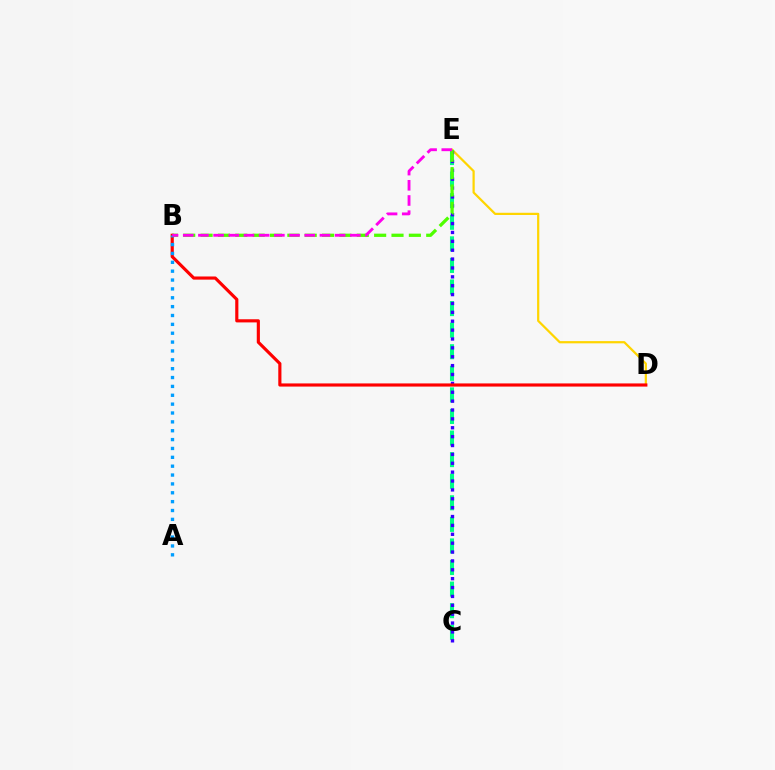{('D', 'E'): [{'color': '#ffd500', 'line_style': 'solid', 'thickness': 1.6}], ('C', 'E'): [{'color': '#00ff86', 'line_style': 'dashed', 'thickness': 2.93}, {'color': '#3700ff', 'line_style': 'dotted', 'thickness': 2.41}], ('B', 'E'): [{'color': '#4fff00', 'line_style': 'dashed', 'thickness': 2.36}, {'color': '#ff00ed', 'line_style': 'dashed', 'thickness': 2.06}], ('B', 'D'): [{'color': '#ff0000', 'line_style': 'solid', 'thickness': 2.27}], ('A', 'B'): [{'color': '#009eff', 'line_style': 'dotted', 'thickness': 2.41}]}